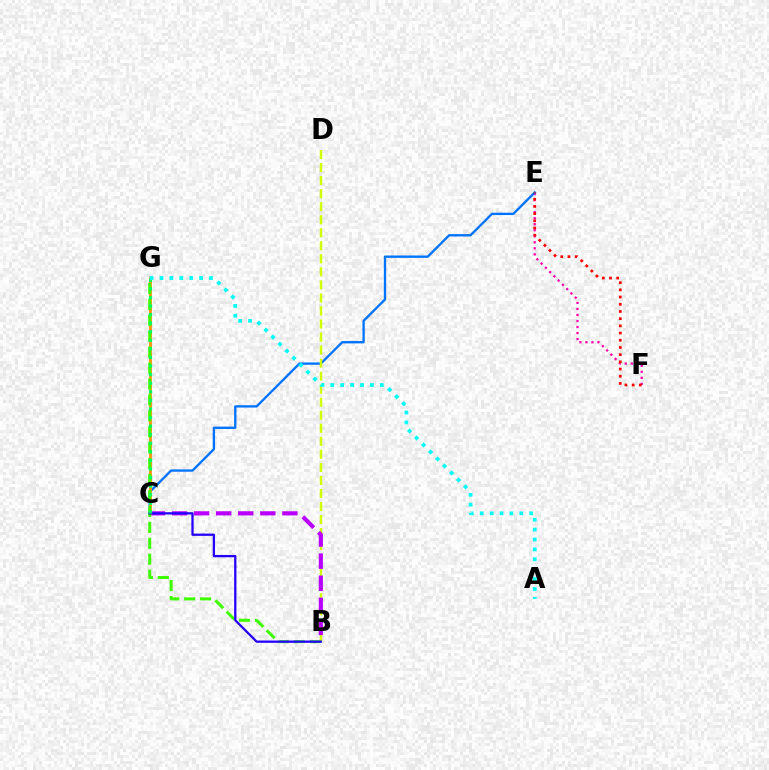{('E', 'F'): [{'color': '#ff00ac', 'line_style': 'dotted', 'thickness': 1.64}, {'color': '#ff0000', 'line_style': 'dotted', 'thickness': 1.96}], ('C', 'E'): [{'color': '#0074ff', 'line_style': 'solid', 'thickness': 1.69}], ('B', 'D'): [{'color': '#d1ff00', 'line_style': 'dashed', 'thickness': 1.77}], ('B', 'C'): [{'color': '#b900ff', 'line_style': 'dashed', 'thickness': 3.0}, {'color': '#2500ff', 'line_style': 'solid', 'thickness': 1.63}], ('C', 'G'): [{'color': '#ff9400', 'line_style': 'solid', 'thickness': 2.04}, {'color': '#00ff5c', 'line_style': 'dotted', 'thickness': 2.33}], ('B', 'G'): [{'color': '#3dff00', 'line_style': 'dashed', 'thickness': 2.16}], ('A', 'G'): [{'color': '#00fff6', 'line_style': 'dotted', 'thickness': 2.69}]}